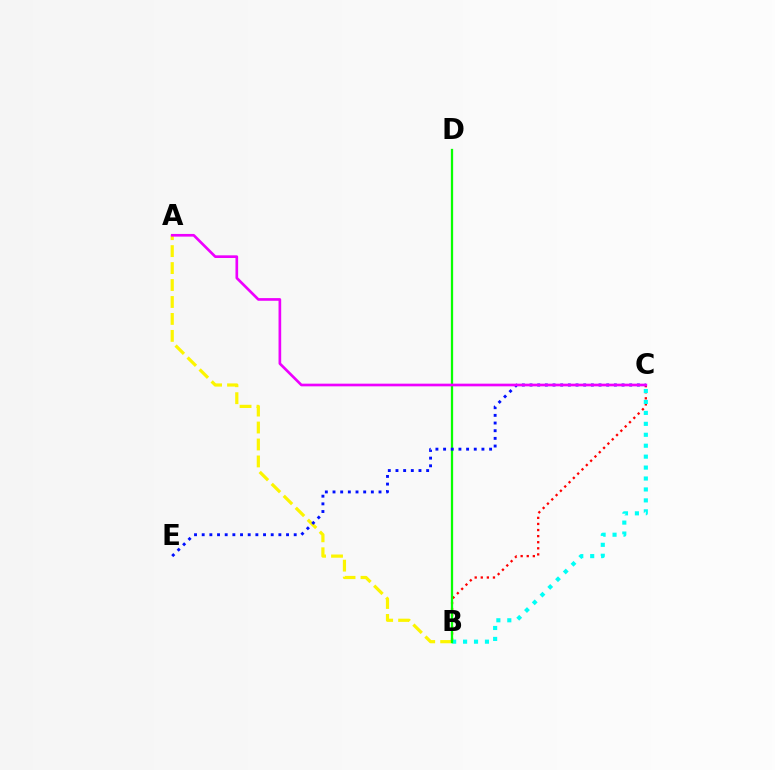{('A', 'B'): [{'color': '#fcf500', 'line_style': 'dashed', 'thickness': 2.3}], ('B', 'C'): [{'color': '#ff0000', 'line_style': 'dotted', 'thickness': 1.65}, {'color': '#00fff6', 'line_style': 'dotted', 'thickness': 2.97}], ('B', 'D'): [{'color': '#08ff00', 'line_style': 'solid', 'thickness': 1.63}], ('C', 'E'): [{'color': '#0010ff', 'line_style': 'dotted', 'thickness': 2.08}], ('A', 'C'): [{'color': '#ee00ff', 'line_style': 'solid', 'thickness': 1.92}]}